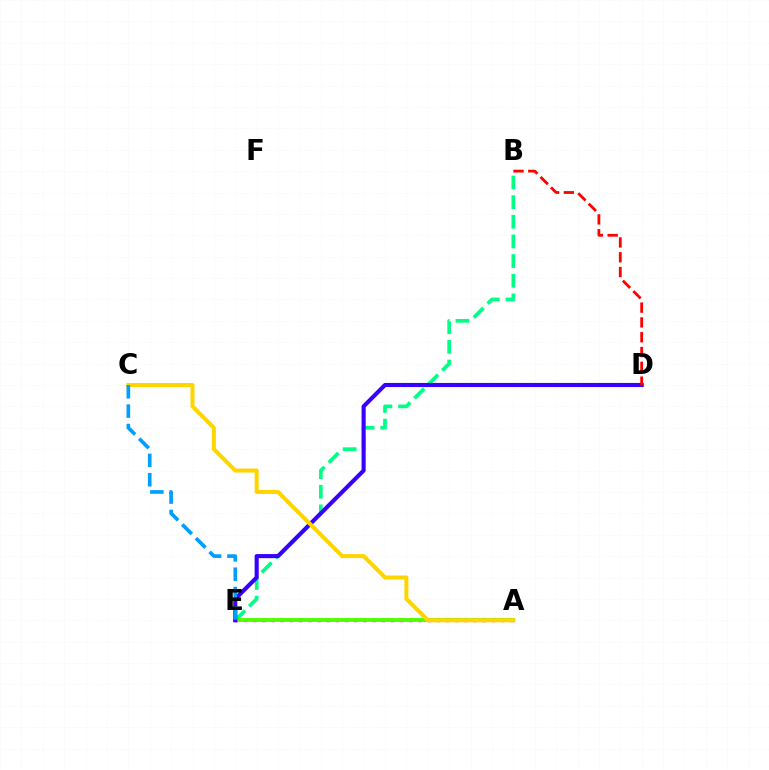{('B', 'E'): [{'color': '#00ff86', 'line_style': 'dashed', 'thickness': 2.67}], ('A', 'E'): [{'color': '#ff00ed', 'line_style': 'dotted', 'thickness': 2.49}, {'color': '#4fff00', 'line_style': 'solid', 'thickness': 2.8}], ('D', 'E'): [{'color': '#3700ff', 'line_style': 'solid', 'thickness': 2.96}], ('A', 'C'): [{'color': '#ffd500', 'line_style': 'solid', 'thickness': 2.9}], ('C', 'E'): [{'color': '#009eff', 'line_style': 'dashed', 'thickness': 2.63}], ('B', 'D'): [{'color': '#ff0000', 'line_style': 'dashed', 'thickness': 2.01}]}